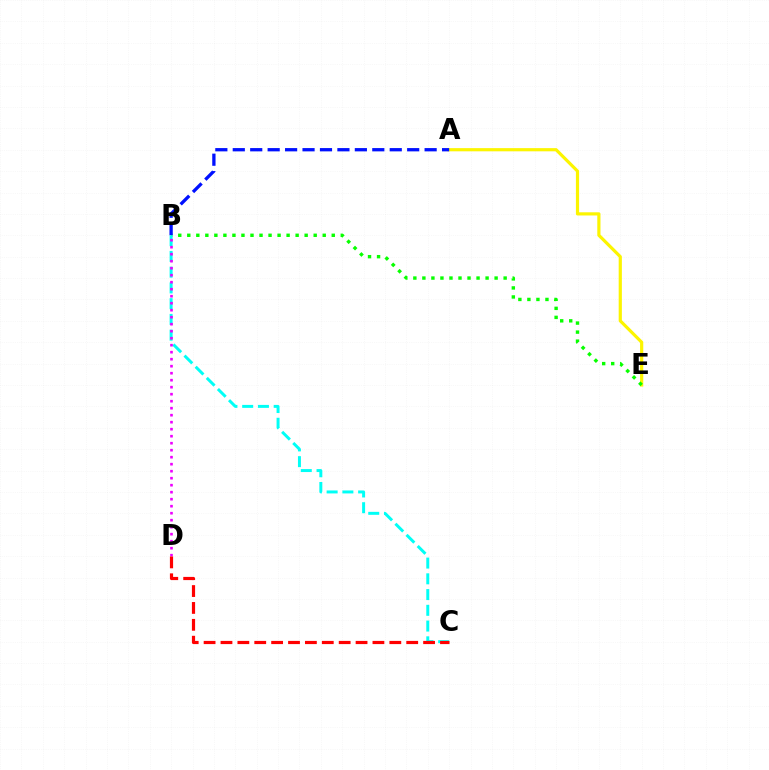{('A', 'E'): [{'color': '#fcf500', 'line_style': 'solid', 'thickness': 2.29}], ('B', 'E'): [{'color': '#08ff00', 'line_style': 'dotted', 'thickness': 2.45}], ('A', 'B'): [{'color': '#0010ff', 'line_style': 'dashed', 'thickness': 2.37}], ('B', 'C'): [{'color': '#00fff6', 'line_style': 'dashed', 'thickness': 2.14}], ('B', 'D'): [{'color': '#ee00ff', 'line_style': 'dotted', 'thickness': 1.9}], ('C', 'D'): [{'color': '#ff0000', 'line_style': 'dashed', 'thickness': 2.29}]}